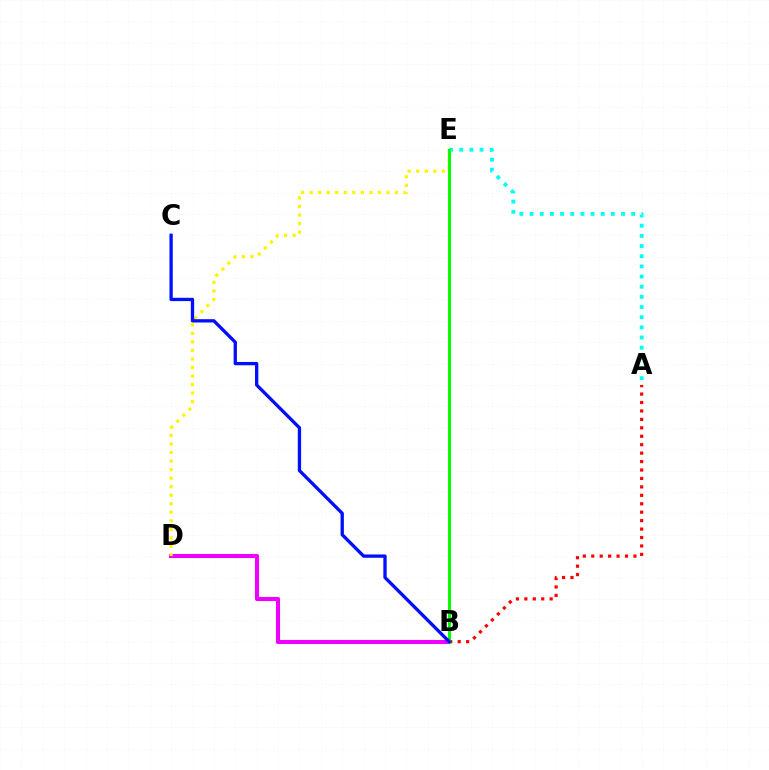{('B', 'D'): [{'color': '#ee00ff', 'line_style': 'solid', 'thickness': 2.94}], ('A', 'B'): [{'color': '#ff0000', 'line_style': 'dotted', 'thickness': 2.29}], ('D', 'E'): [{'color': '#fcf500', 'line_style': 'dotted', 'thickness': 2.32}], ('A', 'E'): [{'color': '#00fff6', 'line_style': 'dotted', 'thickness': 2.76}], ('B', 'E'): [{'color': '#08ff00', 'line_style': 'solid', 'thickness': 2.22}], ('B', 'C'): [{'color': '#0010ff', 'line_style': 'solid', 'thickness': 2.39}]}